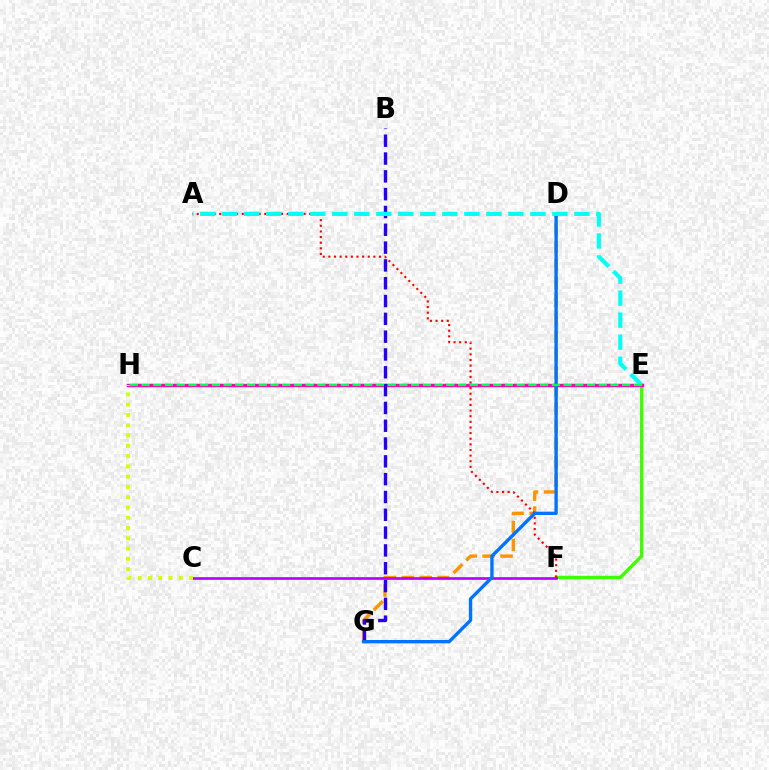{('D', 'G'): [{'color': '#ff9400', 'line_style': 'dashed', 'thickness': 2.44}, {'color': '#0074ff', 'line_style': 'solid', 'thickness': 2.42}], ('E', 'F'): [{'color': '#3dff00', 'line_style': 'solid', 'thickness': 2.44}], ('E', 'H'): [{'color': '#ff00ac', 'line_style': 'solid', 'thickness': 2.48}, {'color': '#00ff5c', 'line_style': 'dashed', 'thickness': 1.59}], ('B', 'G'): [{'color': '#2500ff', 'line_style': 'dashed', 'thickness': 2.42}], ('C', 'F'): [{'color': '#b900ff', 'line_style': 'solid', 'thickness': 1.91}], ('C', 'H'): [{'color': '#d1ff00', 'line_style': 'dotted', 'thickness': 2.79}], ('A', 'F'): [{'color': '#ff0000', 'line_style': 'dotted', 'thickness': 1.53}], ('A', 'E'): [{'color': '#00fff6', 'line_style': 'dashed', 'thickness': 2.99}]}